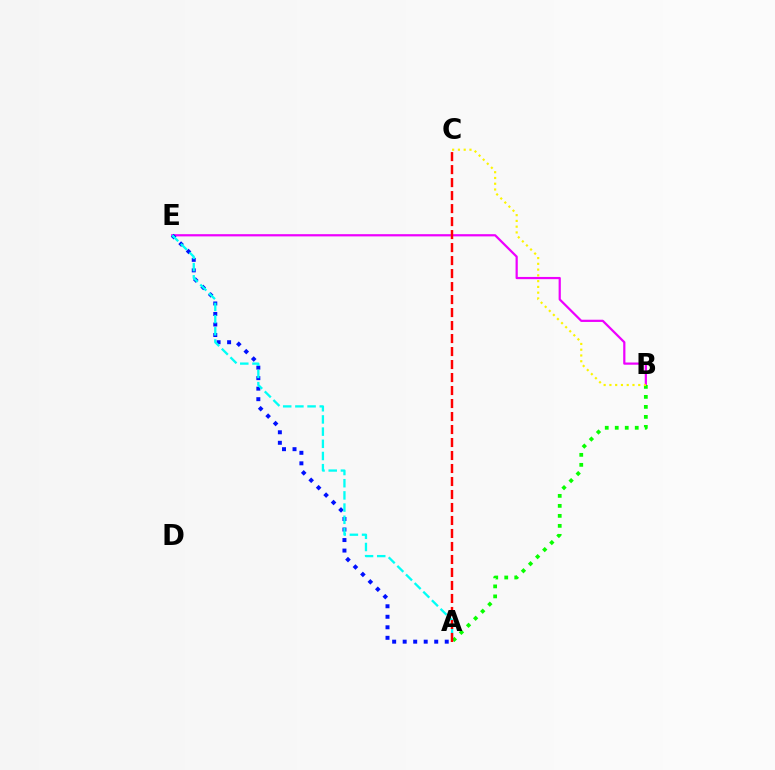{('B', 'E'): [{'color': '#ee00ff', 'line_style': 'solid', 'thickness': 1.6}], ('A', 'B'): [{'color': '#08ff00', 'line_style': 'dotted', 'thickness': 2.72}], ('A', 'E'): [{'color': '#0010ff', 'line_style': 'dotted', 'thickness': 2.86}, {'color': '#00fff6', 'line_style': 'dashed', 'thickness': 1.66}], ('B', 'C'): [{'color': '#fcf500', 'line_style': 'dotted', 'thickness': 1.57}], ('A', 'C'): [{'color': '#ff0000', 'line_style': 'dashed', 'thickness': 1.77}]}